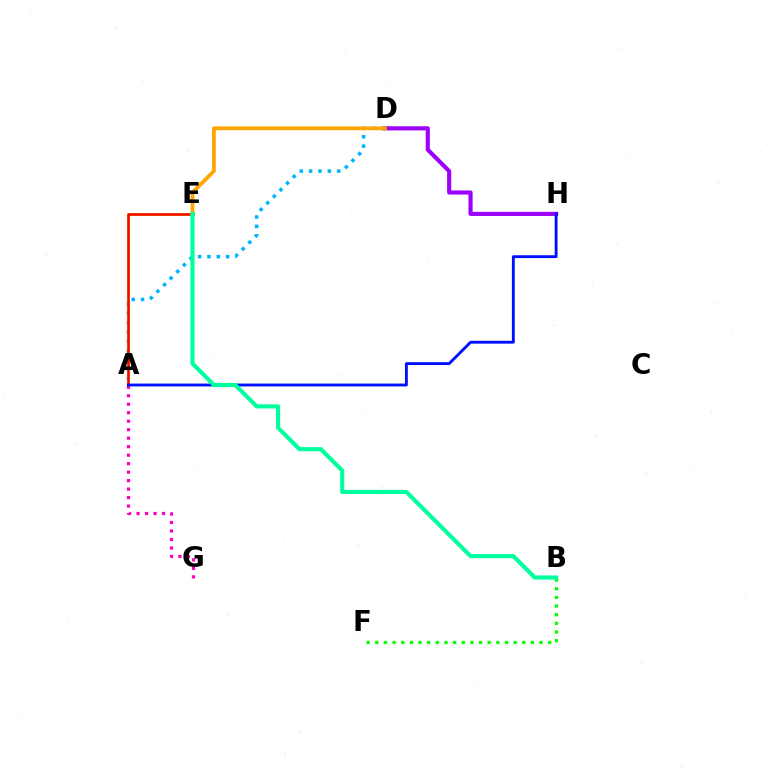{('A', 'D'): [{'color': '#00b5ff', 'line_style': 'dotted', 'thickness': 2.54}], ('B', 'F'): [{'color': '#08ff00', 'line_style': 'dotted', 'thickness': 2.35}], ('A', 'E'): [{'color': '#b3ff00', 'line_style': 'solid', 'thickness': 2.01}, {'color': '#ff0000', 'line_style': 'solid', 'thickness': 1.82}], ('D', 'H'): [{'color': '#9b00ff', 'line_style': 'solid', 'thickness': 2.97}], ('A', 'G'): [{'color': '#ff00bd', 'line_style': 'dotted', 'thickness': 2.31}], ('D', 'E'): [{'color': '#ffa500', 'line_style': 'solid', 'thickness': 2.74}], ('A', 'H'): [{'color': '#0010ff', 'line_style': 'solid', 'thickness': 2.06}], ('B', 'E'): [{'color': '#00ff9d', 'line_style': 'solid', 'thickness': 2.97}]}